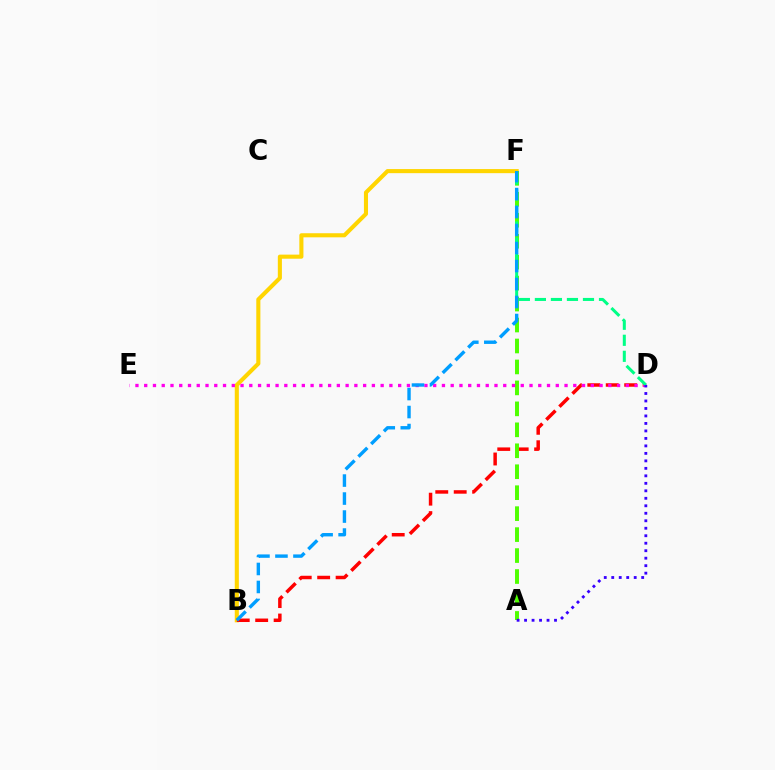{('B', 'F'): [{'color': '#ffd500', 'line_style': 'solid', 'thickness': 2.94}, {'color': '#009eff', 'line_style': 'dashed', 'thickness': 2.44}], ('B', 'D'): [{'color': '#ff0000', 'line_style': 'dashed', 'thickness': 2.5}], ('A', 'F'): [{'color': '#4fff00', 'line_style': 'dashed', 'thickness': 2.85}], ('D', 'E'): [{'color': '#ff00ed', 'line_style': 'dotted', 'thickness': 2.38}], ('D', 'F'): [{'color': '#00ff86', 'line_style': 'dashed', 'thickness': 2.18}], ('A', 'D'): [{'color': '#3700ff', 'line_style': 'dotted', 'thickness': 2.03}]}